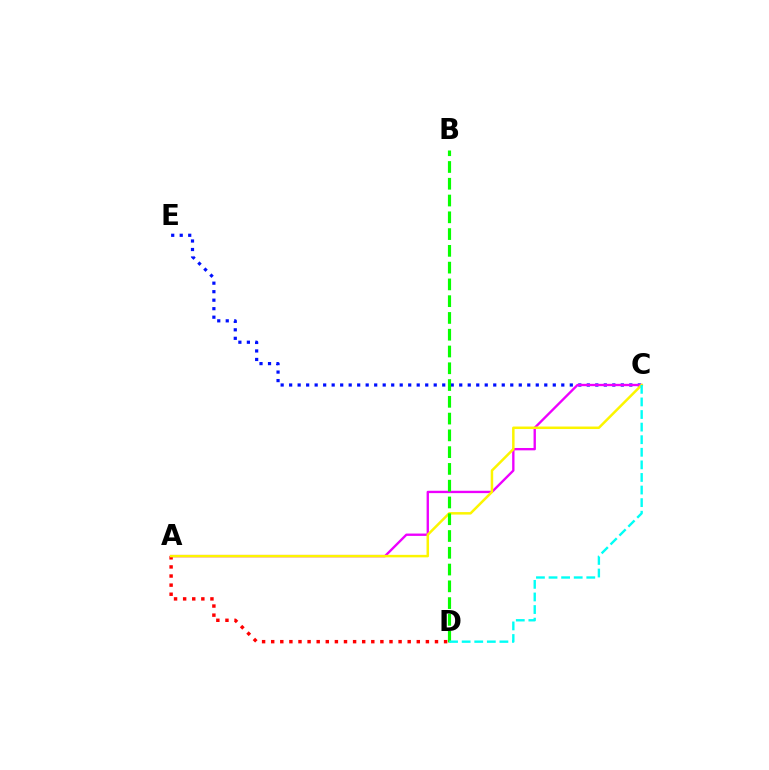{('C', 'E'): [{'color': '#0010ff', 'line_style': 'dotted', 'thickness': 2.31}], ('A', 'C'): [{'color': '#ee00ff', 'line_style': 'solid', 'thickness': 1.69}, {'color': '#fcf500', 'line_style': 'solid', 'thickness': 1.8}], ('A', 'D'): [{'color': '#ff0000', 'line_style': 'dotted', 'thickness': 2.47}], ('B', 'D'): [{'color': '#08ff00', 'line_style': 'dashed', 'thickness': 2.28}], ('C', 'D'): [{'color': '#00fff6', 'line_style': 'dashed', 'thickness': 1.71}]}